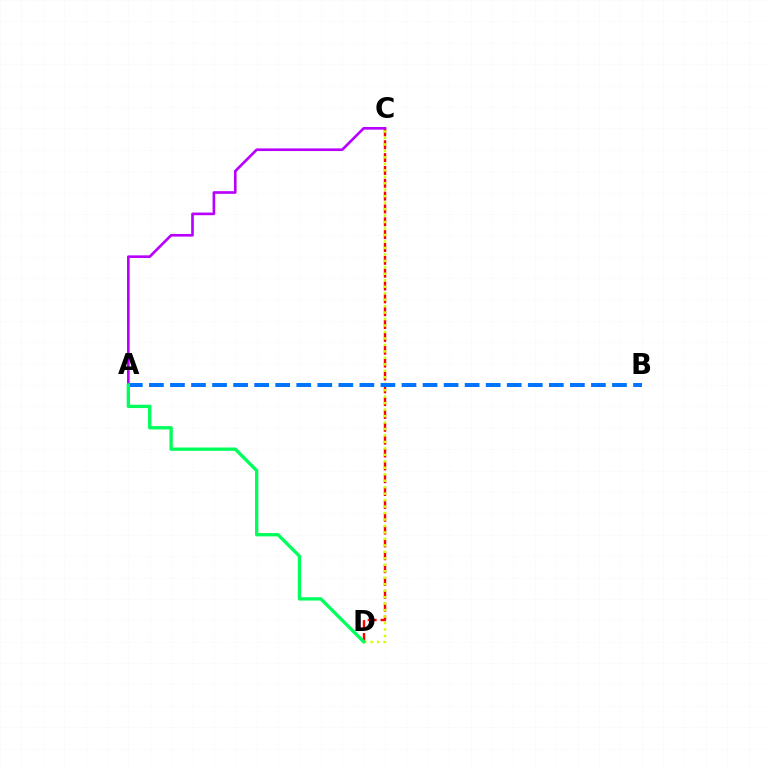{('C', 'D'): [{'color': '#ff0000', 'line_style': 'dashed', 'thickness': 1.74}, {'color': '#d1ff00', 'line_style': 'dotted', 'thickness': 1.76}], ('A', 'C'): [{'color': '#b900ff', 'line_style': 'solid', 'thickness': 1.91}], ('A', 'B'): [{'color': '#0074ff', 'line_style': 'dashed', 'thickness': 2.86}], ('A', 'D'): [{'color': '#00ff5c', 'line_style': 'solid', 'thickness': 2.4}]}